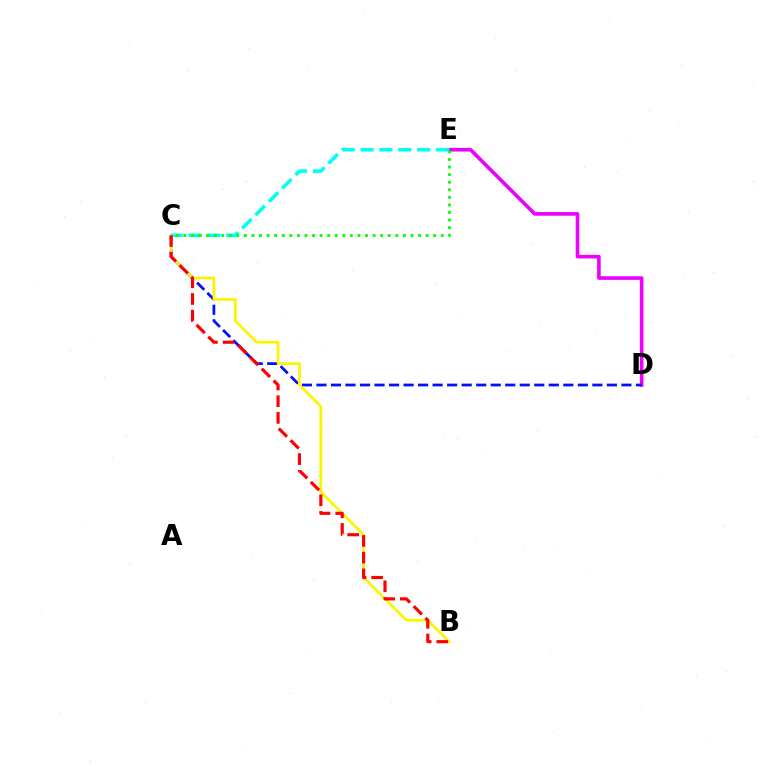{('D', 'E'): [{'color': '#ee00ff', 'line_style': 'solid', 'thickness': 2.6}], ('C', 'D'): [{'color': '#0010ff', 'line_style': 'dashed', 'thickness': 1.97}], ('B', 'C'): [{'color': '#fcf500', 'line_style': 'solid', 'thickness': 1.96}, {'color': '#ff0000', 'line_style': 'dashed', 'thickness': 2.27}], ('C', 'E'): [{'color': '#00fff6', 'line_style': 'dashed', 'thickness': 2.56}, {'color': '#08ff00', 'line_style': 'dotted', 'thickness': 2.06}]}